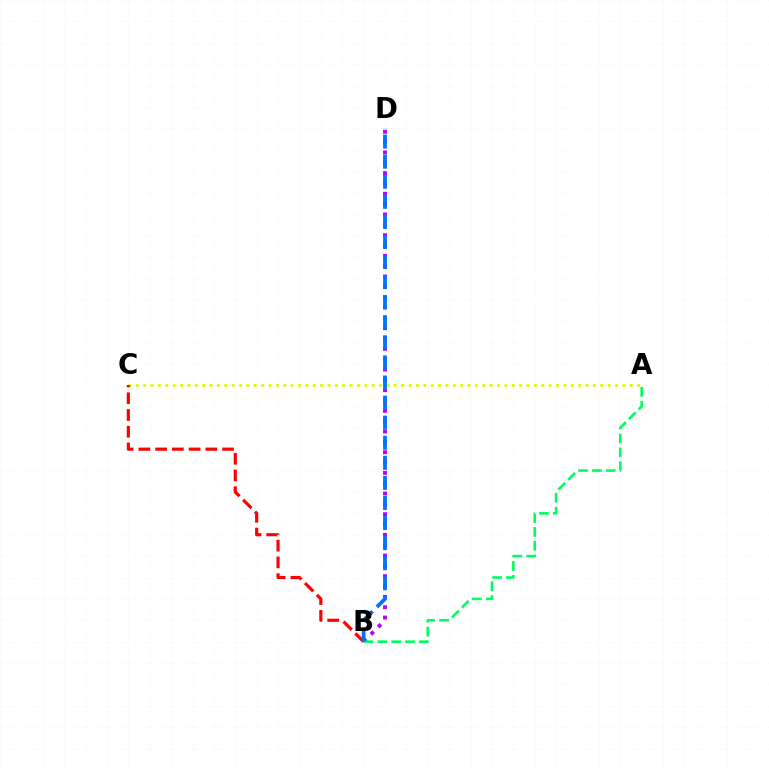{('A', 'C'): [{'color': '#d1ff00', 'line_style': 'dotted', 'thickness': 2.0}], ('B', 'D'): [{'color': '#b900ff', 'line_style': 'dotted', 'thickness': 2.81}, {'color': '#0074ff', 'line_style': 'dashed', 'thickness': 2.73}], ('A', 'B'): [{'color': '#00ff5c', 'line_style': 'dashed', 'thickness': 1.88}], ('B', 'C'): [{'color': '#ff0000', 'line_style': 'dashed', 'thickness': 2.27}]}